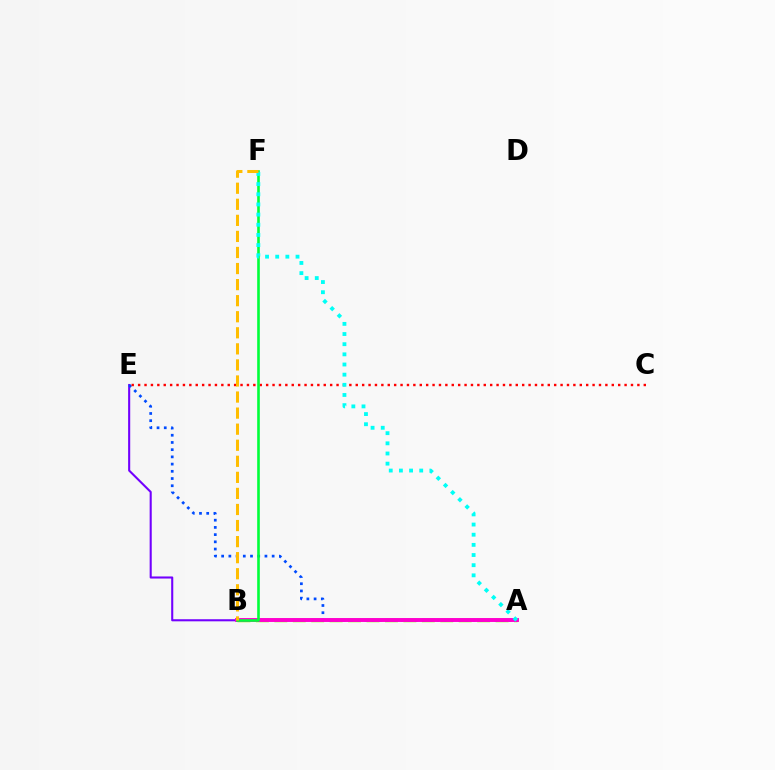{('B', 'E'): [{'color': '#7200ff', 'line_style': 'solid', 'thickness': 1.5}], ('A', 'B'): [{'color': '#84ff00', 'line_style': 'dashed', 'thickness': 2.5}, {'color': '#ff00cf', 'line_style': 'solid', 'thickness': 2.82}], ('A', 'E'): [{'color': '#004bff', 'line_style': 'dotted', 'thickness': 1.96}], ('C', 'E'): [{'color': '#ff0000', 'line_style': 'dotted', 'thickness': 1.74}], ('B', 'F'): [{'color': '#00ff39', 'line_style': 'solid', 'thickness': 1.88}, {'color': '#ffbd00', 'line_style': 'dashed', 'thickness': 2.18}], ('A', 'F'): [{'color': '#00fff6', 'line_style': 'dotted', 'thickness': 2.76}]}